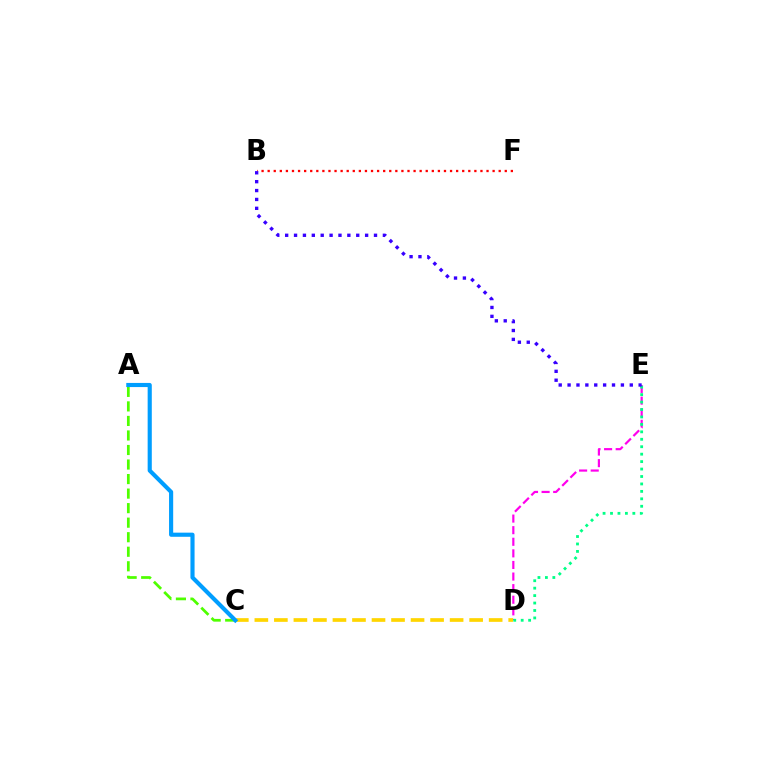{('A', 'C'): [{'color': '#4fff00', 'line_style': 'dashed', 'thickness': 1.97}, {'color': '#009eff', 'line_style': 'solid', 'thickness': 2.98}], ('D', 'E'): [{'color': '#ff00ed', 'line_style': 'dashed', 'thickness': 1.57}, {'color': '#00ff86', 'line_style': 'dotted', 'thickness': 2.02}], ('C', 'D'): [{'color': '#ffd500', 'line_style': 'dashed', 'thickness': 2.65}], ('B', 'F'): [{'color': '#ff0000', 'line_style': 'dotted', 'thickness': 1.65}], ('B', 'E'): [{'color': '#3700ff', 'line_style': 'dotted', 'thickness': 2.41}]}